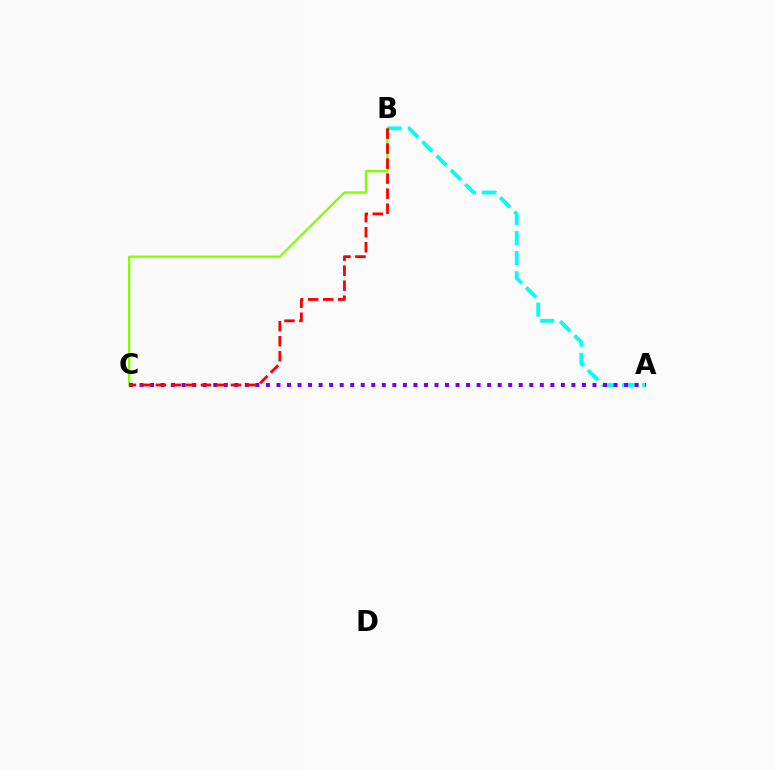{('A', 'B'): [{'color': '#00fff6', 'line_style': 'dashed', 'thickness': 2.74}], ('B', 'C'): [{'color': '#84ff00', 'line_style': 'solid', 'thickness': 1.65}, {'color': '#ff0000', 'line_style': 'dashed', 'thickness': 2.04}], ('A', 'C'): [{'color': '#7200ff', 'line_style': 'dotted', 'thickness': 2.86}]}